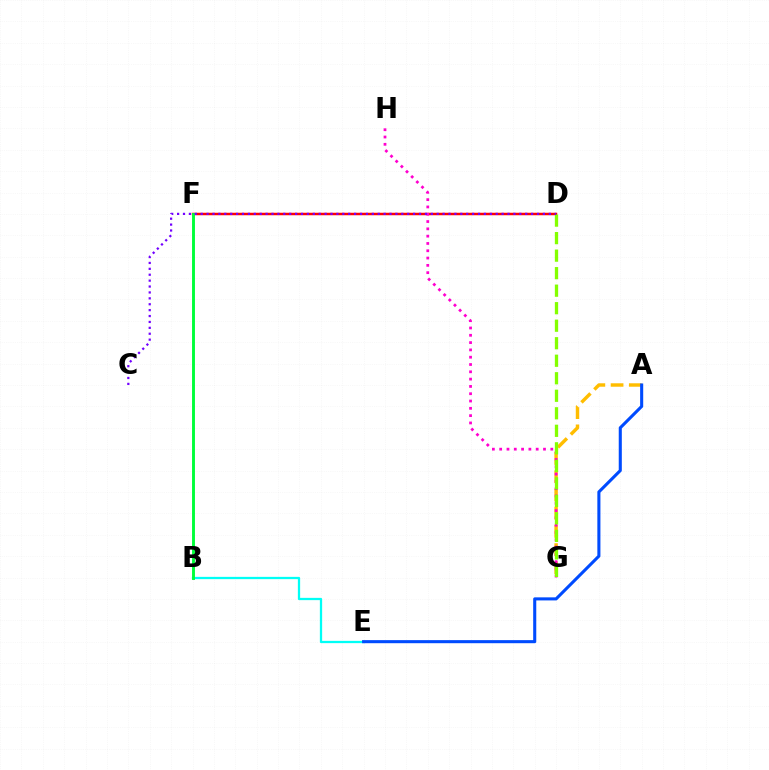{('D', 'F'): [{'color': '#ff0000', 'line_style': 'solid', 'thickness': 1.79}], ('B', 'E'): [{'color': '#00fff6', 'line_style': 'solid', 'thickness': 1.64}], ('A', 'G'): [{'color': '#ffbd00', 'line_style': 'dashed', 'thickness': 2.48}], ('G', 'H'): [{'color': '#ff00cf', 'line_style': 'dotted', 'thickness': 1.98}], ('D', 'G'): [{'color': '#84ff00', 'line_style': 'dashed', 'thickness': 2.38}], ('B', 'F'): [{'color': '#00ff39', 'line_style': 'solid', 'thickness': 2.1}], ('A', 'E'): [{'color': '#004bff', 'line_style': 'solid', 'thickness': 2.21}], ('C', 'D'): [{'color': '#7200ff', 'line_style': 'dotted', 'thickness': 1.6}]}